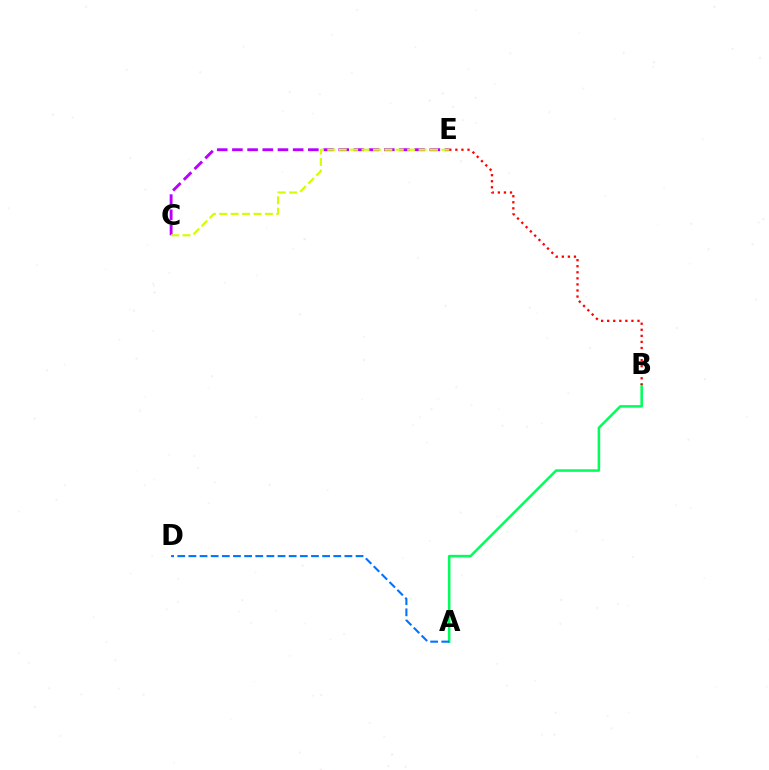{('C', 'E'): [{'color': '#b900ff', 'line_style': 'dashed', 'thickness': 2.06}, {'color': '#d1ff00', 'line_style': 'dashed', 'thickness': 1.55}], ('A', 'B'): [{'color': '#00ff5c', 'line_style': 'solid', 'thickness': 1.83}], ('B', 'E'): [{'color': '#ff0000', 'line_style': 'dotted', 'thickness': 1.65}], ('A', 'D'): [{'color': '#0074ff', 'line_style': 'dashed', 'thickness': 1.51}]}